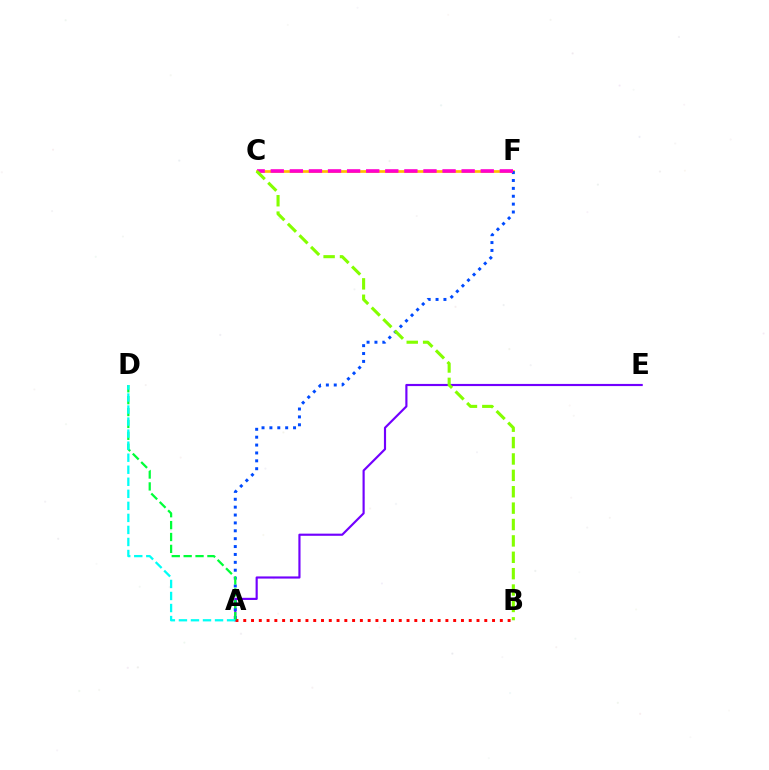{('C', 'F'): [{'color': '#ffbd00', 'line_style': 'solid', 'thickness': 1.95}, {'color': '#ff00cf', 'line_style': 'dashed', 'thickness': 2.59}], ('A', 'E'): [{'color': '#7200ff', 'line_style': 'solid', 'thickness': 1.55}], ('A', 'F'): [{'color': '#004bff', 'line_style': 'dotted', 'thickness': 2.14}], ('B', 'C'): [{'color': '#84ff00', 'line_style': 'dashed', 'thickness': 2.23}], ('A', 'B'): [{'color': '#ff0000', 'line_style': 'dotted', 'thickness': 2.11}], ('A', 'D'): [{'color': '#00ff39', 'line_style': 'dashed', 'thickness': 1.61}, {'color': '#00fff6', 'line_style': 'dashed', 'thickness': 1.64}]}